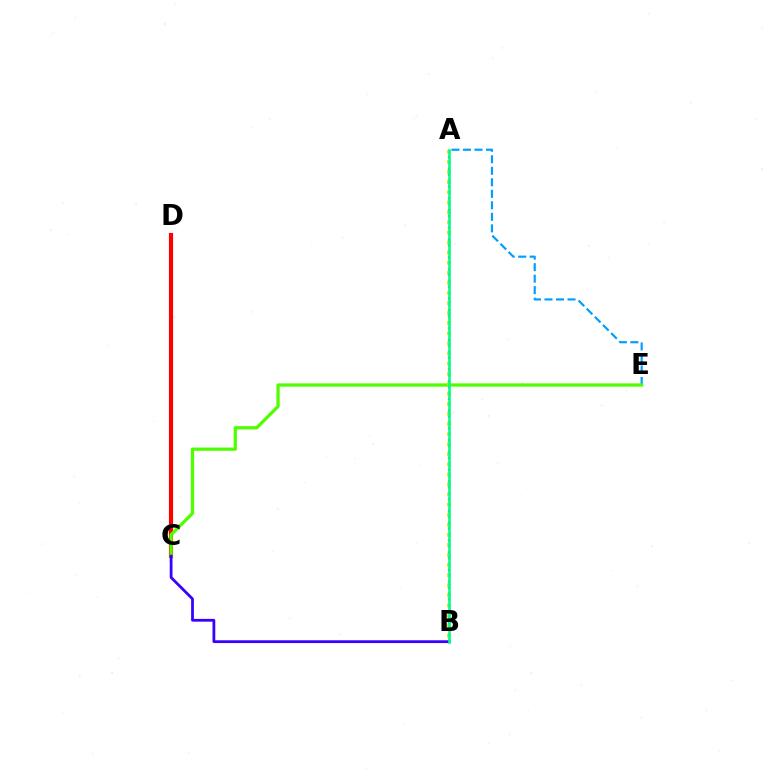{('A', 'E'): [{'color': '#009eff', 'line_style': 'dashed', 'thickness': 1.56}], ('C', 'D'): [{'color': '#ff0000', 'line_style': 'solid', 'thickness': 2.98}], ('A', 'B'): [{'color': '#ff00ed', 'line_style': 'dotted', 'thickness': 1.6}, {'color': '#ffd500', 'line_style': 'dotted', 'thickness': 2.74}, {'color': '#00ff86', 'line_style': 'solid', 'thickness': 1.89}], ('C', 'E'): [{'color': '#4fff00', 'line_style': 'solid', 'thickness': 2.35}], ('B', 'C'): [{'color': '#3700ff', 'line_style': 'solid', 'thickness': 2.0}]}